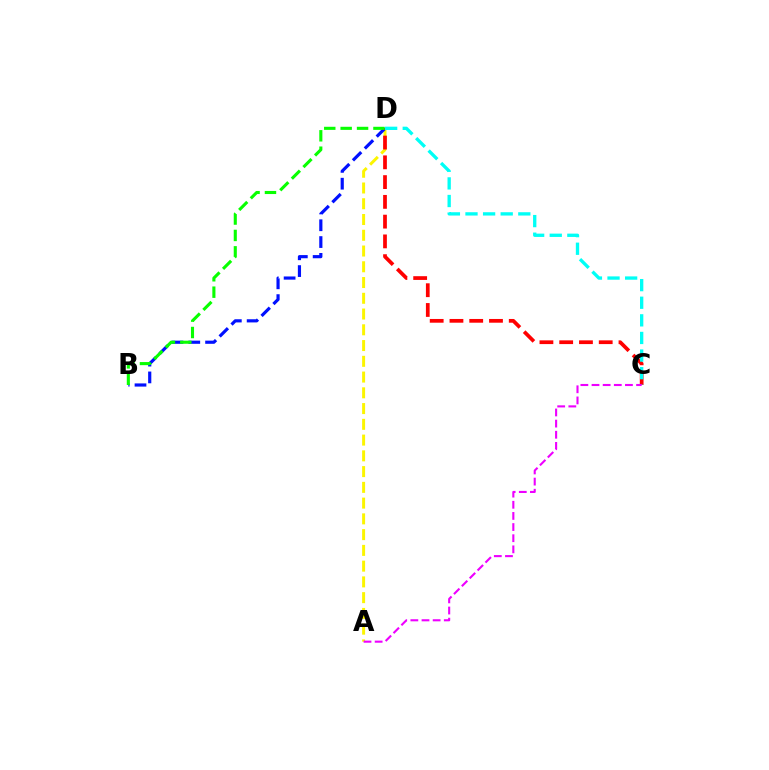{('A', 'D'): [{'color': '#fcf500', 'line_style': 'dashed', 'thickness': 2.14}], ('B', 'D'): [{'color': '#0010ff', 'line_style': 'dashed', 'thickness': 2.28}, {'color': '#08ff00', 'line_style': 'dashed', 'thickness': 2.23}], ('C', 'D'): [{'color': '#ff0000', 'line_style': 'dashed', 'thickness': 2.69}, {'color': '#00fff6', 'line_style': 'dashed', 'thickness': 2.39}], ('A', 'C'): [{'color': '#ee00ff', 'line_style': 'dashed', 'thickness': 1.51}]}